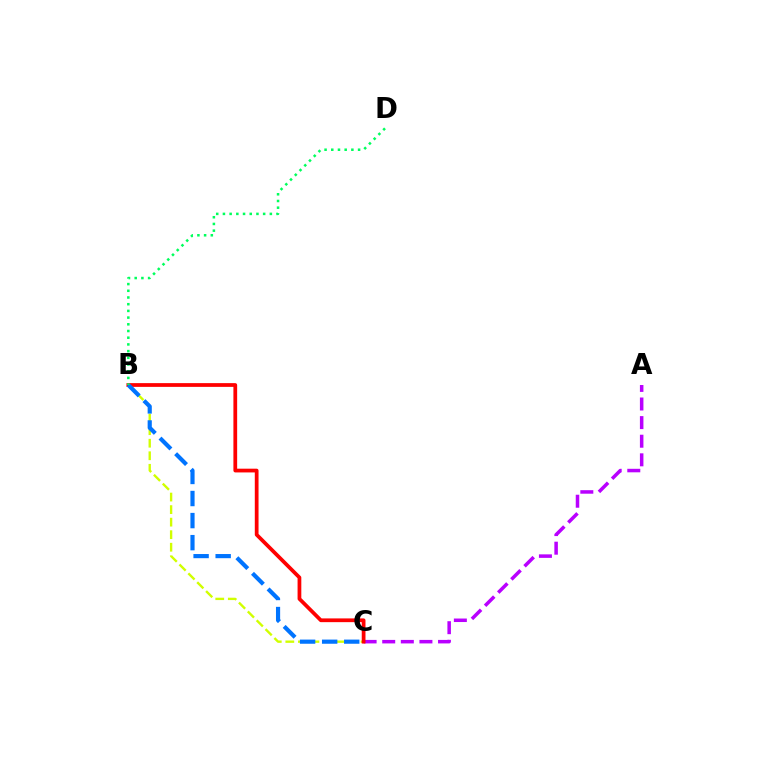{('B', 'C'): [{'color': '#d1ff00', 'line_style': 'dashed', 'thickness': 1.7}, {'color': '#ff0000', 'line_style': 'solid', 'thickness': 2.7}, {'color': '#0074ff', 'line_style': 'dashed', 'thickness': 3.0}], ('A', 'C'): [{'color': '#b900ff', 'line_style': 'dashed', 'thickness': 2.53}], ('B', 'D'): [{'color': '#00ff5c', 'line_style': 'dotted', 'thickness': 1.82}]}